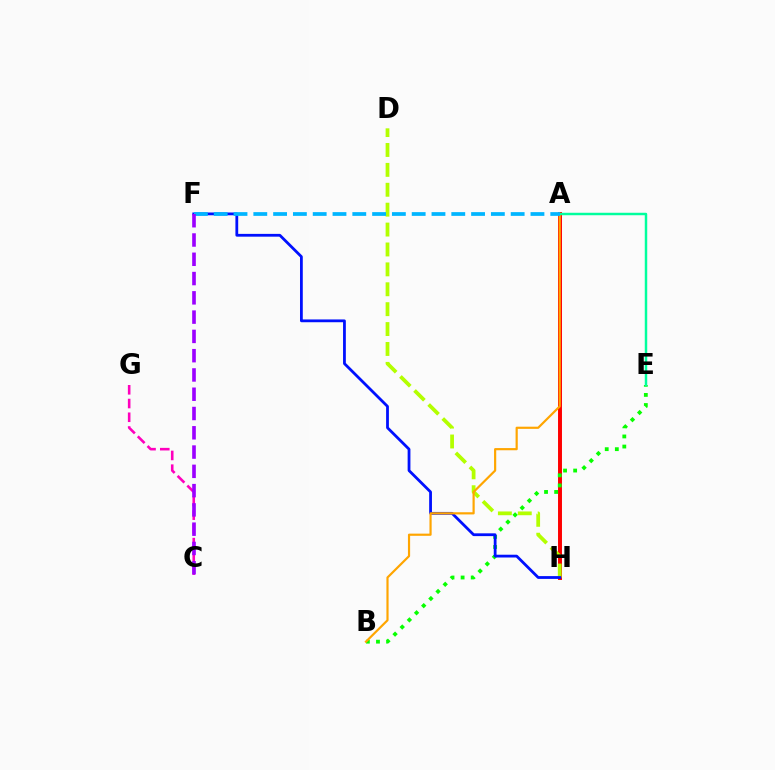{('A', 'H'): [{'color': '#ff0000', 'line_style': 'solid', 'thickness': 2.84}], ('D', 'H'): [{'color': '#b3ff00', 'line_style': 'dashed', 'thickness': 2.7}], ('B', 'E'): [{'color': '#08ff00', 'line_style': 'dotted', 'thickness': 2.74}], ('F', 'H'): [{'color': '#0010ff', 'line_style': 'solid', 'thickness': 2.01}], ('A', 'B'): [{'color': '#ffa500', 'line_style': 'solid', 'thickness': 1.57}], ('C', 'G'): [{'color': '#ff00bd', 'line_style': 'dashed', 'thickness': 1.87}], ('A', 'E'): [{'color': '#00ff9d', 'line_style': 'solid', 'thickness': 1.77}], ('A', 'F'): [{'color': '#00b5ff', 'line_style': 'dashed', 'thickness': 2.69}], ('C', 'F'): [{'color': '#9b00ff', 'line_style': 'dashed', 'thickness': 2.62}]}